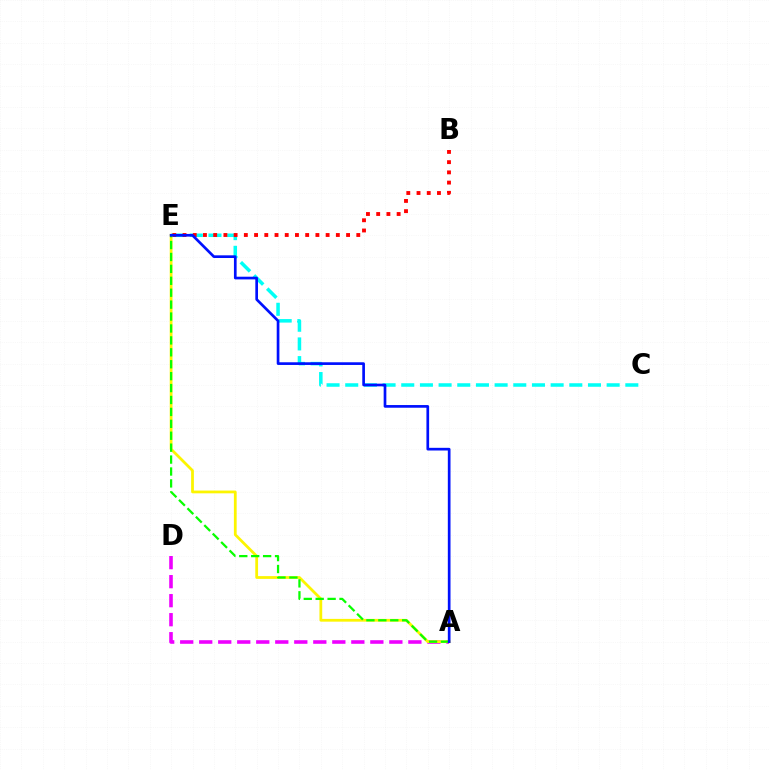{('C', 'E'): [{'color': '#00fff6', 'line_style': 'dashed', 'thickness': 2.54}], ('A', 'D'): [{'color': '#ee00ff', 'line_style': 'dashed', 'thickness': 2.58}], ('B', 'E'): [{'color': '#ff0000', 'line_style': 'dotted', 'thickness': 2.78}], ('A', 'E'): [{'color': '#fcf500', 'line_style': 'solid', 'thickness': 1.99}, {'color': '#08ff00', 'line_style': 'dashed', 'thickness': 1.62}, {'color': '#0010ff', 'line_style': 'solid', 'thickness': 1.93}]}